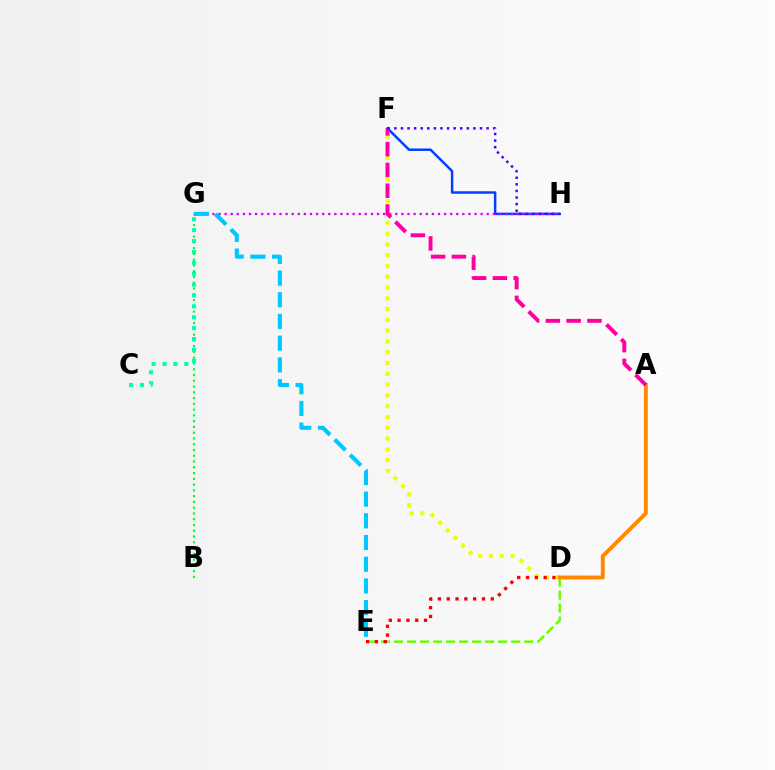{('B', 'G'): [{'color': '#00ff27', 'line_style': 'dotted', 'thickness': 1.57}], ('F', 'H'): [{'color': '#003fff', 'line_style': 'solid', 'thickness': 1.78}, {'color': '#4f00ff', 'line_style': 'dotted', 'thickness': 1.79}], ('C', 'G'): [{'color': '#00ffaf', 'line_style': 'dotted', 'thickness': 2.96}], ('G', 'H'): [{'color': '#d600ff', 'line_style': 'dotted', 'thickness': 1.66}], ('D', 'E'): [{'color': '#66ff00', 'line_style': 'dashed', 'thickness': 1.77}, {'color': '#ff0000', 'line_style': 'dotted', 'thickness': 2.39}], ('D', 'F'): [{'color': '#eeff00', 'line_style': 'dotted', 'thickness': 2.93}], ('A', 'D'): [{'color': '#ff8800', 'line_style': 'solid', 'thickness': 2.82}], ('A', 'F'): [{'color': '#ff00a0', 'line_style': 'dashed', 'thickness': 2.82}], ('E', 'G'): [{'color': '#00c7ff', 'line_style': 'dashed', 'thickness': 2.95}]}